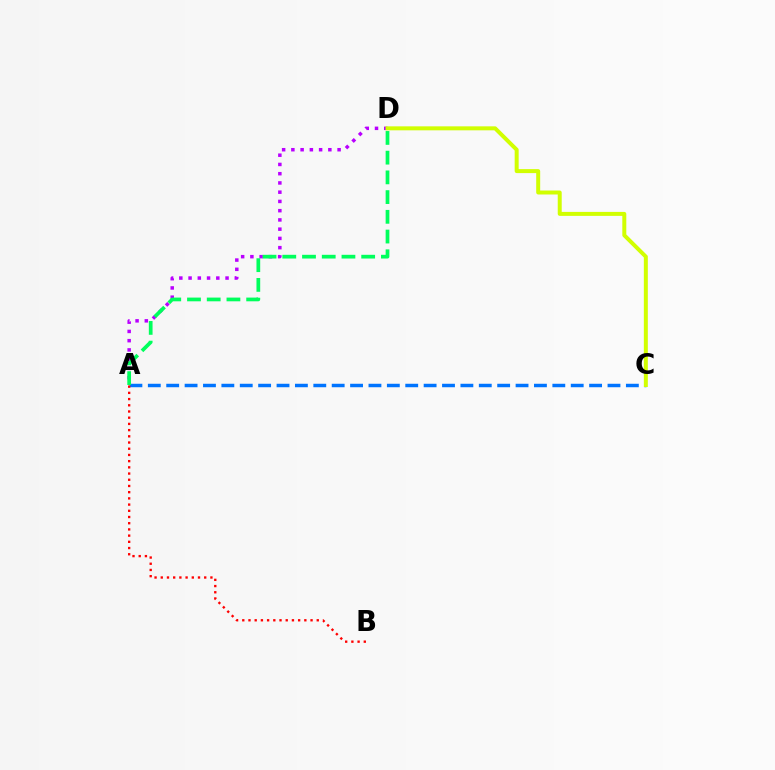{('A', 'D'): [{'color': '#b900ff', 'line_style': 'dotted', 'thickness': 2.51}, {'color': '#00ff5c', 'line_style': 'dashed', 'thickness': 2.68}], ('A', 'C'): [{'color': '#0074ff', 'line_style': 'dashed', 'thickness': 2.5}], ('A', 'B'): [{'color': '#ff0000', 'line_style': 'dotted', 'thickness': 1.69}], ('C', 'D'): [{'color': '#d1ff00', 'line_style': 'solid', 'thickness': 2.86}]}